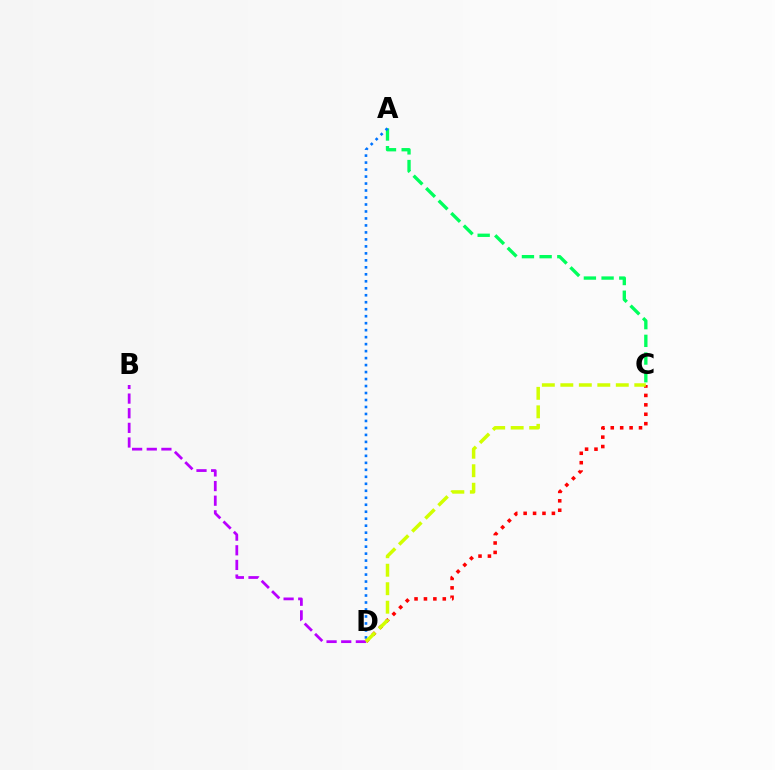{('C', 'D'): [{'color': '#ff0000', 'line_style': 'dotted', 'thickness': 2.56}, {'color': '#d1ff00', 'line_style': 'dashed', 'thickness': 2.51}], ('B', 'D'): [{'color': '#b900ff', 'line_style': 'dashed', 'thickness': 1.99}], ('A', 'C'): [{'color': '#00ff5c', 'line_style': 'dashed', 'thickness': 2.4}], ('A', 'D'): [{'color': '#0074ff', 'line_style': 'dotted', 'thickness': 1.9}]}